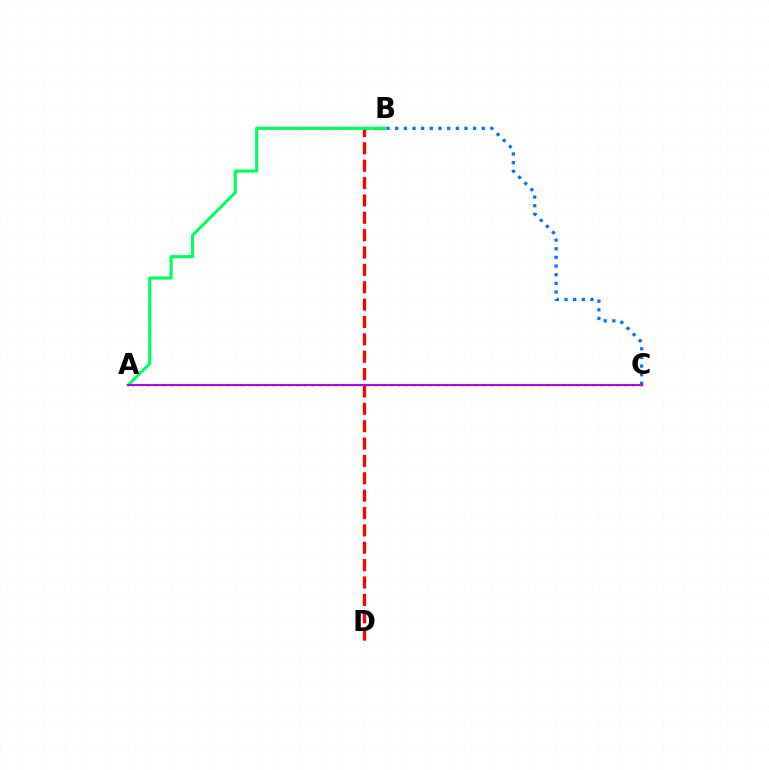{('A', 'C'): [{'color': '#d1ff00', 'line_style': 'dotted', 'thickness': 2.12}, {'color': '#b900ff', 'line_style': 'solid', 'thickness': 1.51}], ('B', 'D'): [{'color': '#ff0000', 'line_style': 'dashed', 'thickness': 2.36}], ('B', 'C'): [{'color': '#0074ff', 'line_style': 'dotted', 'thickness': 2.35}], ('A', 'B'): [{'color': '#00ff5c', 'line_style': 'solid', 'thickness': 2.25}]}